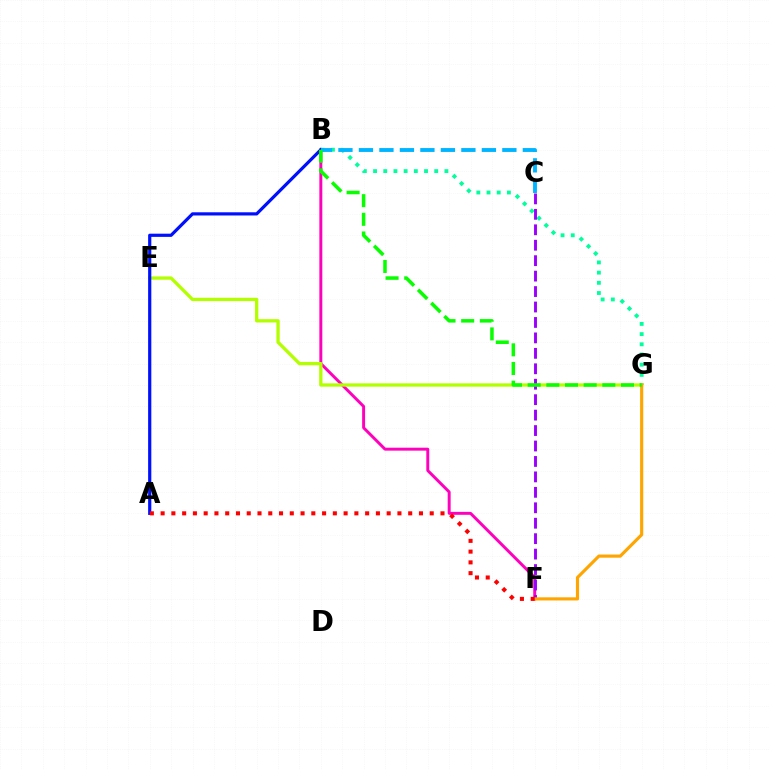{('B', 'G'): [{'color': '#00ff9d', 'line_style': 'dotted', 'thickness': 2.77}, {'color': '#08ff00', 'line_style': 'dashed', 'thickness': 2.54}], ('B', 'F'): [{'color': '#ff00bd', 'line_style': 'solid', 'thickness': 2.12}], ('E', 'G'): [{'color': '#b3ff00', 'line_style': 'solid', 'thickness': 2.37}], ('A', 'B'): [{'color': '#0010ff', 'line_style': 'solid', 'thickness': 2.3}], ('C', 'F'): [{'color': '#9b00ff', 'line_style': 'dashed', 'thickness': 2.1}], ('F', 'G'): [{'color': '#ffa500', 'line_style': 'solid', 'thickness': 2.26}], ('B', 'C'): [{'color': '#00b5ff', 'line_style': 'dashed', 'thickness': 2.78}], ('A', 'F'): [{'color': '#ff0000', 'line_style': 'dotted', 'thickness': 2.92}]}